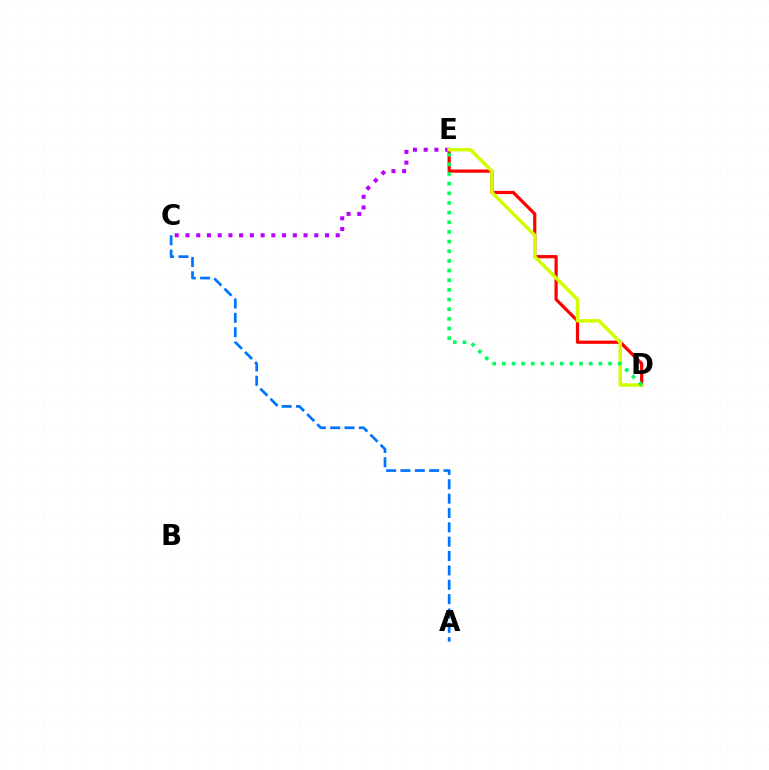{('A', 'C'): [{'color': '#0074ff', 'line_style': 'dashed', 'thickness': 1.95}], ('D', 'E'): [{'color': '#ff0000', 'line_style': 'solid', 'thickness': 2.31}, {'color': '#d1ff00', 'line_style': 'solid', 'thickness': 2.5}, {'color': '#00ff5c', 'line_style': 'dotted', 'thickness': 2.62}], ('C', 'E'): [{'color': '#b900ff', 'line_style': 'dotted', 'thickness': 2.92}]}